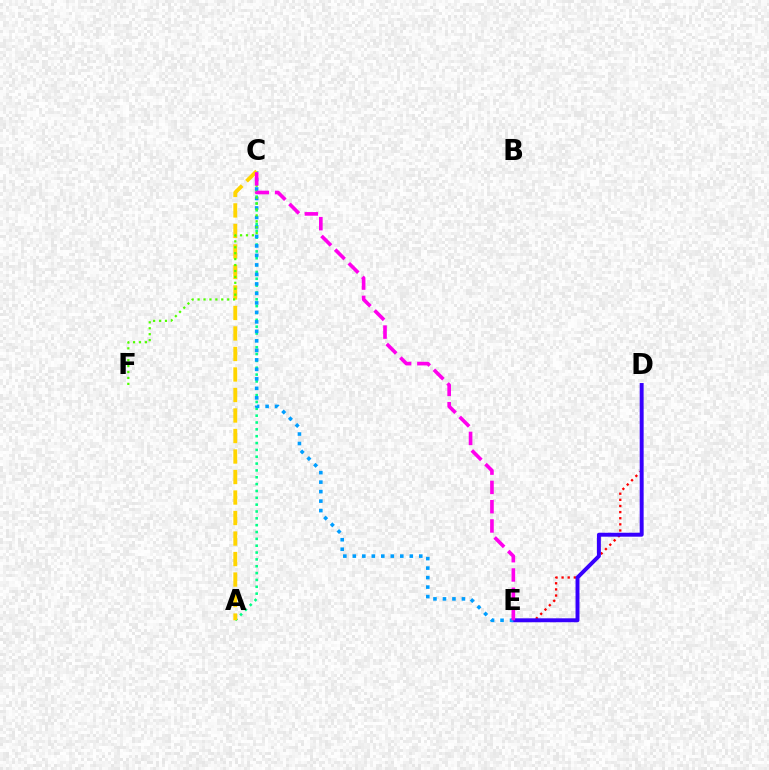{('D', 'E'): [{'color': '#ff0000', 'line_style': 'dotted', 'thickness': 1.66}, {'color': '#3700ff', 'line_style': 'solid', 'thickness': 2.83}], ('A', 'C'): [{'color': '#00ff86', 'line_style': 'dotted', 'thickness': 1.86}, {'color': '#ffd500', 'line_style': 'dashed', 'thickness': 2.79}], ('C', 'E'): [{'color': '#009eff', 'line_style': 'dotted', 'thickness': 2.58}, {'color': '#ff00ed', 'line_style': 'dashed', 'thickness': 2.62}], ('C', 'F'): [{'color': '#4fff00', 'line_style': 'dotted', 'thickness': 1.61}]}